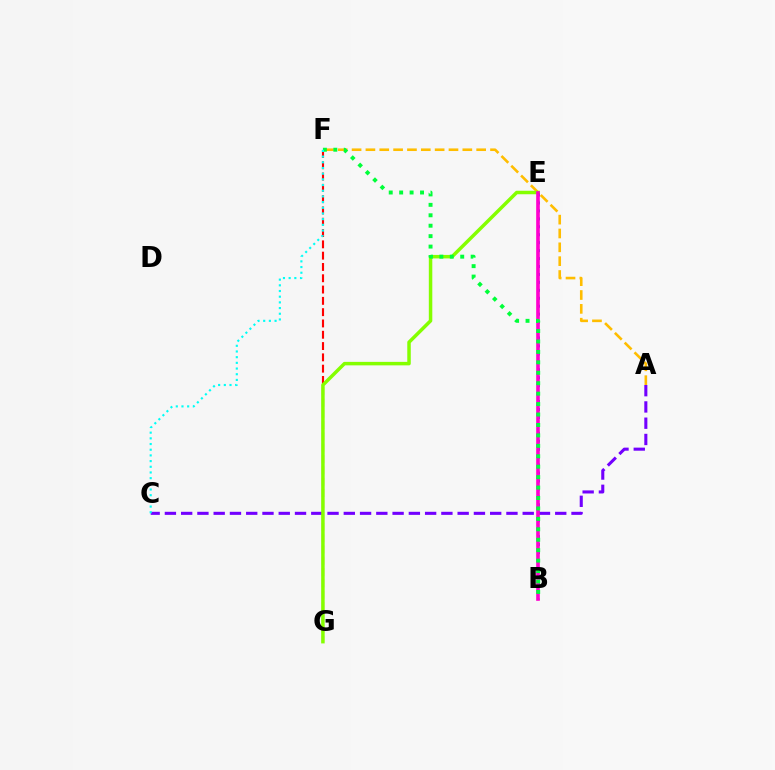{('A', 'F'): [{'color': '#ffbd00', 'line_style': 'dashed', 'thickness': 1.88}], ('A', 'C'): [{'color': '#7200ff', 'line_style': 'dashed', 'thickness': 2.21}], ('F', 'G'): [{'color': '#ff0000', 'line_style': 'dashed', 'thickness': 1.54}], ('E', 'G'): [{'color': '#84ff00', 'line_style': 'solid', 'thickness': 2.51}], ('B', 'E'): [{'color': '#004bff', 'line_style': 'dotted', 'thickness': 2.16}, {'color': '#ff00cf', 'line_style': 'solid', 'thickness': 2.62}], ('B', 'F'): [{'color': '#00ff39', 'line_style': 'dotted', 'thickness': 2.84}], ('C', 'F'): [{'color': '#00fff6', 'line_style': 'dotted', 'thickness': 1.54}]}